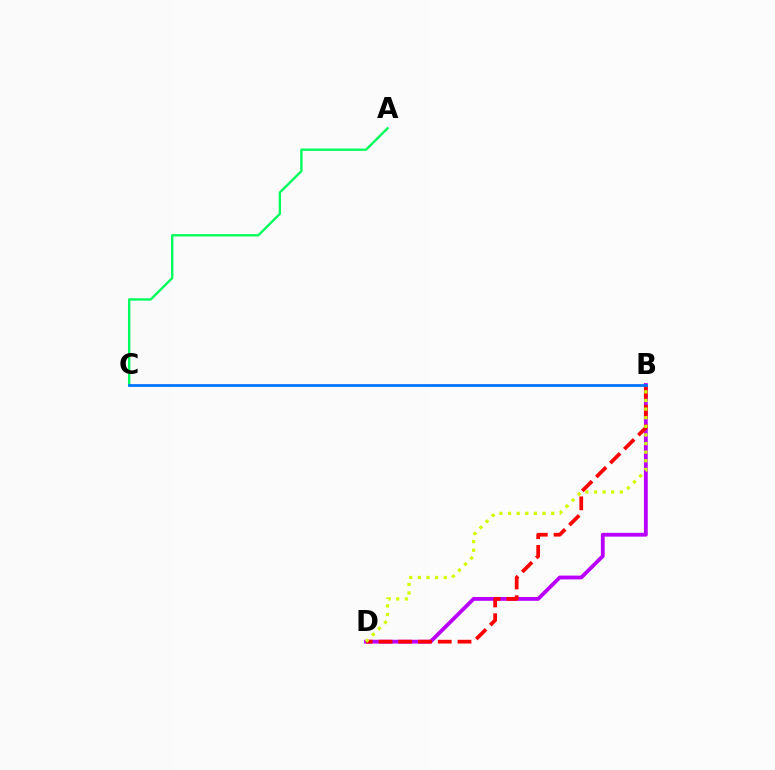{('B', 'D'): [{'color': '#b900ff', 'line_style': 'solid', 'thickness': 2.75}, {'color': '#ff0000', 'line_style': 'dashed', 'thickness': 2.68}, {'color': '#d1ff00', 'line_style': 'dotted', 'thickness': 2.34}], ('A', 'C'): [{'color': '#00ff5c', 'line_style': 'solid', 'thickness': 1.7}], ('B', 'C'): [{'color': '#0074ff', 'line_style': 'solid', 'thickness': 1.98}]}